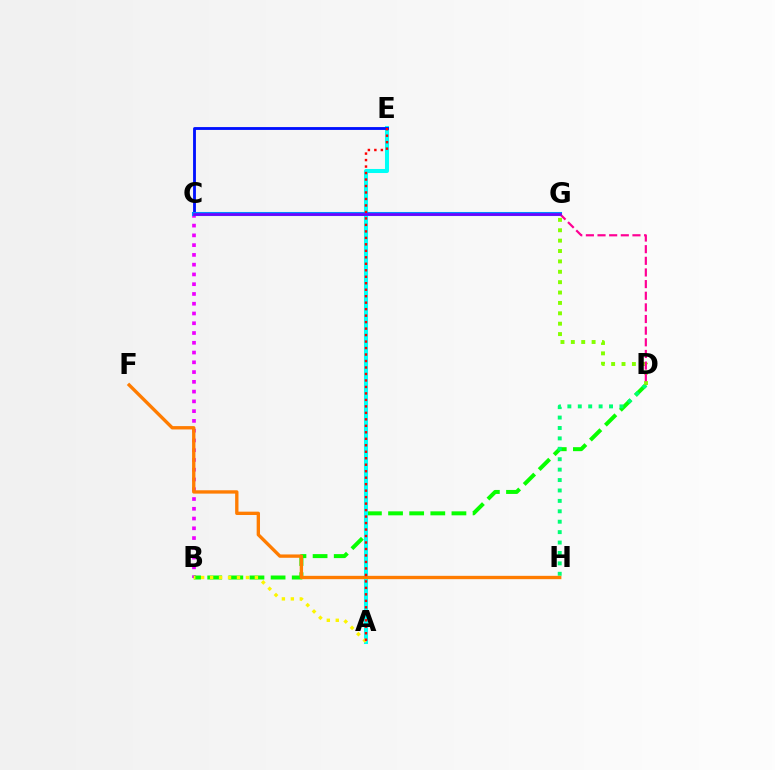{('B', 'C'): [{'color': '#ee00ff', 'line_style': 'dotted', 'thickness': 2.65}], ('B', 'D'): [{'color': '#08ff00', 'line_style': 'dashed', 'thickness': 2.87}], ('D', 'H'): [{'color': '#00ff74', 'line_style': 'dotted', 'thickness': 2.83}], ('A', 'E'): [{'color': '#00fff6', 'line_style': 'solid', 'thickness': 2.91}, {'color': '#ff0000', 'line_style': 'dotted', 'thickness': 1.76}], ('A', 'B'): [{'color': '#fcf500', 'line_style': 'dotted', 'thickness': 2.43}], ('C', 'E'): [{'color': '#0010ff', 'line_style': 'solid', 'thickness': 2.05}], ('D', 'G'): [{'color': '#84ff00', 'line_style': 'dotted', 'thickness': 2.82}, {'color': '#ff0094', 'line_style': 'dashed', 'thickness': 1.58}], ('F', 'H'): [{'color': '#ff7c00', 'line_style': 'solid', 'thickness': 2.41}], ('C', 'G'): [{'color': '#008cff', 'line_style': 'solid', 'thickness': 2.93}, {'color': '#7200ff', 'line_style': 'solid', 'thickness': 1.91}]}